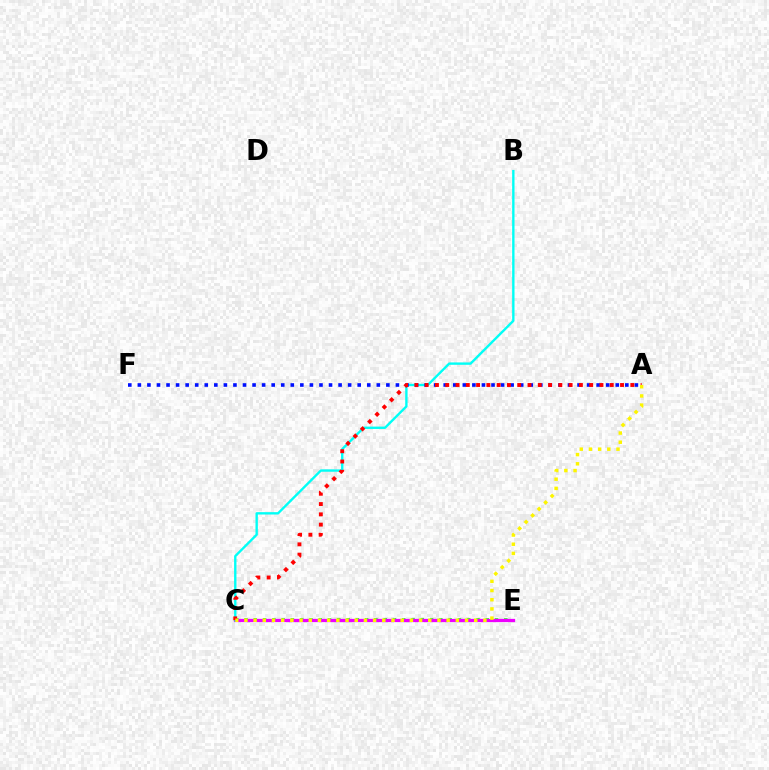{('C', 'E'): [{'color': '#08ff00', 'line_style': 'dotted', 'thickness': 2.52}, {'color': '#ee00ff', 'line_style': 'solid', 'thickness': 2.34}], ('B', 'C'): [{'color': '#00fff6', 'line_style': 'solid', 'thickness': 1.7}], ('A', 'F'): [{'color': '#0010ff', 'line_style': 'dotted', 'thickness': 2.6}], ('A', 'C'): [{'color': '#ff0000', 'line_style': 'dotted', 'thickness': 2.79}, {'color': '#fcf500', 'line_style': 'dotted', 'thickness': 2.5}]}